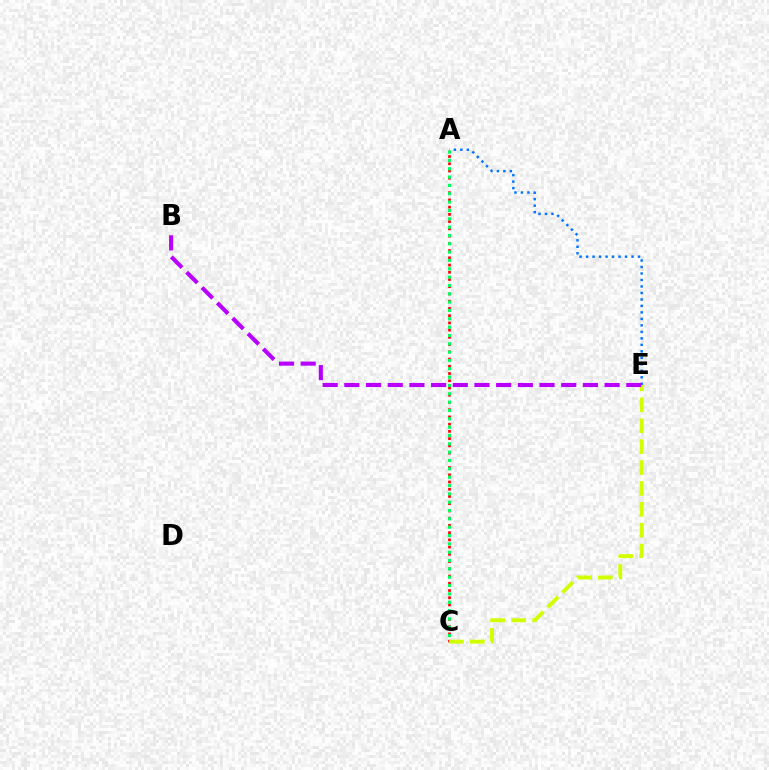{('A', 'C'): [{'color': '#ff0000', 'line_style': 'dotted', 'thickness': 1.97}, {'color': '#00ff5c', 'line_style': 'dotted', 'thickness': 2.26}], ('C', 'E'): [{'color': '#d1ff00', 'line_style': 'dashed', 'thickness': 2.84}], ('A', 'E'): [{'color': '#0074ff', 'line_style': 'dotted', 'thickness': 1.76}], ('B', 'E'): [{'color': '#b900ff', 'line_style': 'dashed', 'thickness': 2.95}]}